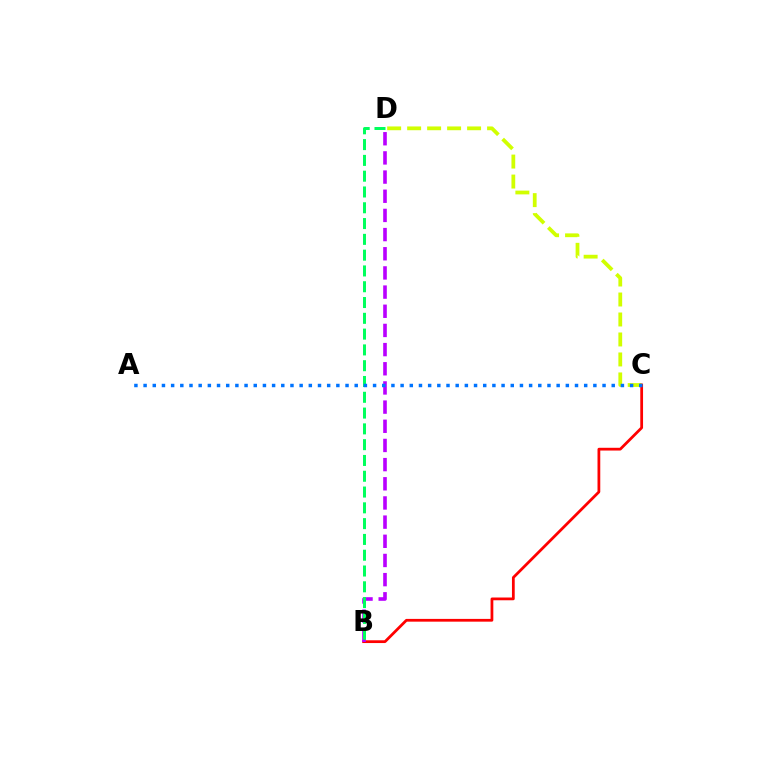{('C', 'D'): [{'color': '#d1ff00', 'line_style': 'dashed', 'thickness': 2.71}], ('B', 'C'): [{'color': '#ff0000', 'line_style': 'solid', 'thickness': 1.99}], ('B', 'D'): [{'color': '#b900ff', 'line_style': 'dashed', 'thickness': 2.6}, {'color': '#00ff5c', 'line_style': 'dashed', 'thickness': 2.15}], ('A', 'C'): [{'color': '#0074ff', 'line_style': 'dotted', 'thickness': 2.49}]}